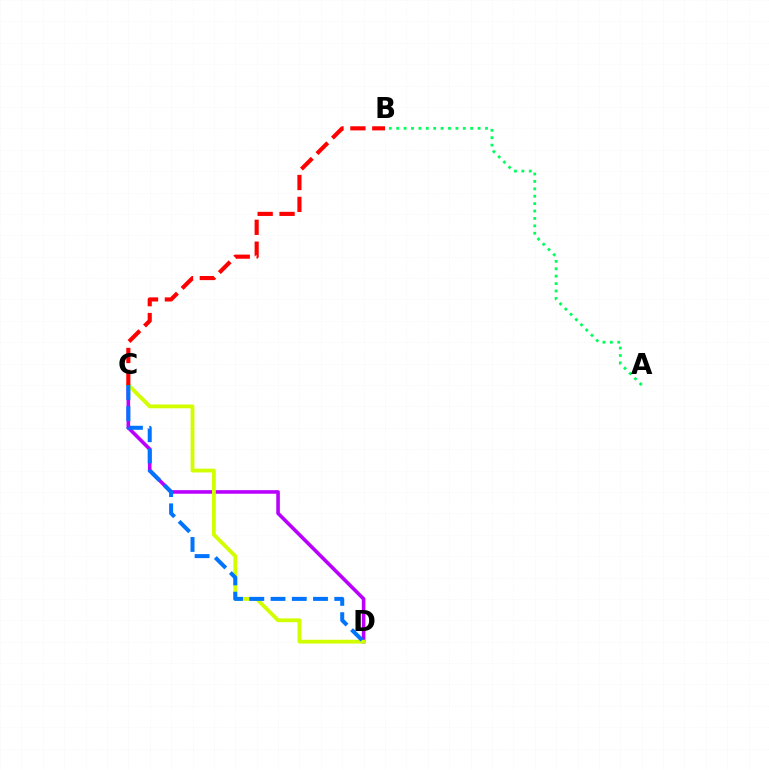{('C', 'D'): [{'color': '#b900ff', 'line_style': 'solid', 'thickness': 2.59}, {'color': '#d1ff00', 'line_style': 'solid', 'thickness': 2.75}, {'color': '#0074ff', 'line_style': 'dashed', 'thickness': 2.89}], ('A', 'B'): [{'color': '#00ff5c', 'line_style': 'dotted', 'thickness': 2.01}], ('B', 'C'): [{'color': '#ff0000', 'line_style': 'dashed', 'thickness': 2.97}]}